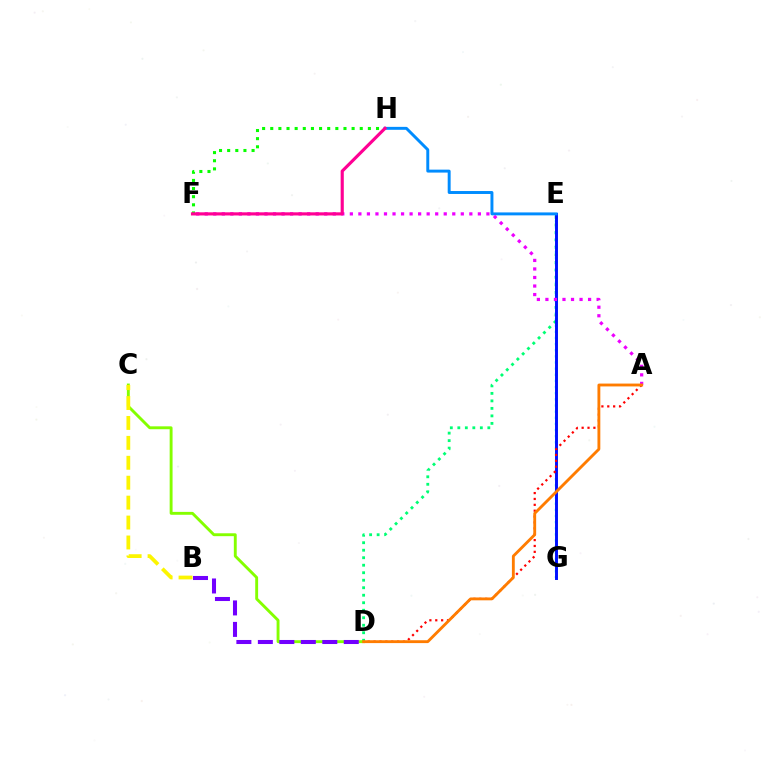{('E', 'G'): [{'color': '#00fff6', 'line_style': 'dotted', 'thickness': 1.67}, {'color': '#0010ff', 'line_style': 'solid', 'thickness': 2.11}], ('F', 'H'): [{'color': '#08ff00', 'line_style': 'dotted', 'thickness': 2.21}, {'color': '#ff0094', 'line_style': 'solid', 'thickness': 2.26}], ('D', 'E'): [{'color': '#00ff74', 'line_style': 'dotted', 'thickness': 2.04}], ('E', 'H'): [{'color': '#008cff', 'line_style': 'solid', 'thickness': 2.12}], ('A', 'D'): [{'color': '#ff0000', 'line_style': 'dotted', 'thickness': 1.6}, {'color': '#ff7c00', 'line_style': 'solid', 'thickness': 2.06}], ('C', 'D'): [{'color': '#84ff00', 'line_style': 'solid', 'thickness': 2.08}], ('B', 'D'): [{'color': '#7200ff', 'line_style': 'dashed', 'thickness': 2.92}], ('A', 'F'): [{'color': '#ee00ff', 'line_style': 'dotted', 'thickness': 2.32}], ('B', 'C'): [{'color': '#fcf500', 'line_style': 'dashed', 'thickness': 2.71}]}